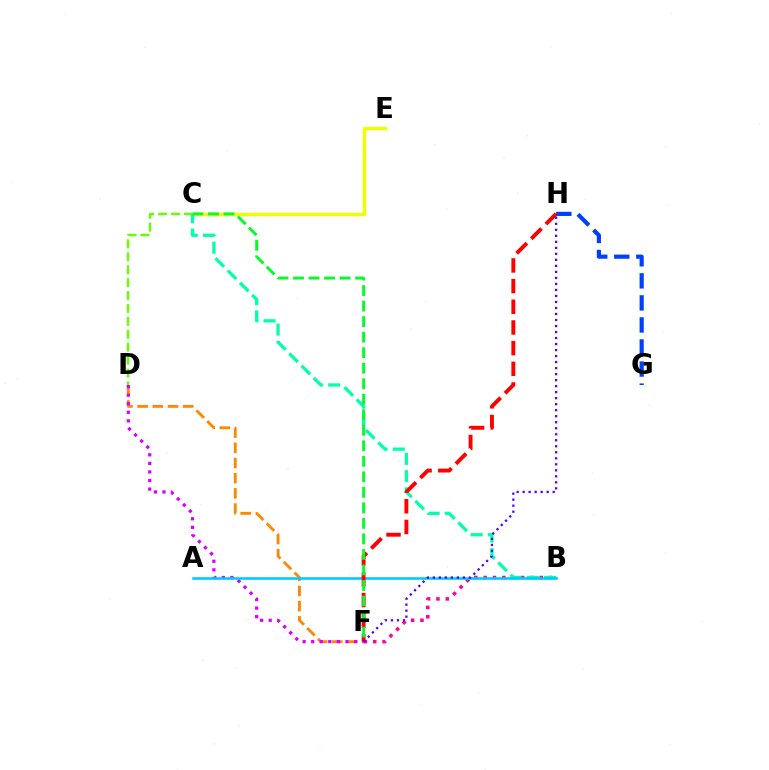{('C', 'D'): [{'color': '#66ff00', 'line_style': 'dashed', 'thickness': 1.75}], ('B', 'F'): [{'color': '#ff00a0', 'line_style': 'dotted', 'thickness': 2.54}], ('G', 'H'): [{'color': '#003fff', 'line_style': 'dashed', 'thickness': 3.0}], ('D', 'F'): [{'color': '#ff8800', 'line_style': 'dashed', 'thickness': 2.06}, {'color': '#d600ff', 'line_style': 'dotted', 'thickness': 2.33}], ('C', 'E'): [{'color': '#eeff00', 'line_style': 'solid', 'thickness': 2.49}], ('B', 'C'): [{'color': '#00ffaf', 'line_style': 'dashed', 'thickness': 2.35}], ('A', 'B'): [{'color': '#00c7ff', 'line_style': 'solid', 'thickness': 1.85}], ('F', 'H'): [{'color': '#ff0000', 'line_style': 'dashed', 'thickness': 2.81}, {'color': '#4f00ff', 'line_style': 'dotted', 'thickness': 1.63}], ('C', 'F'): [{'color': '#00ff27', 'line_style': 'dashed', 'thickness': 2.11}]}